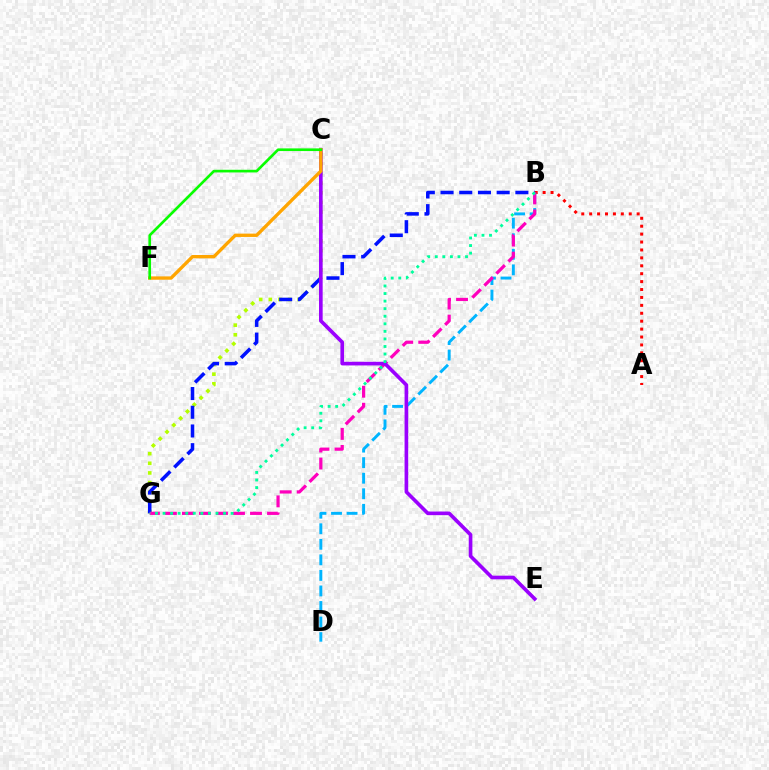{('A', 'B'): [{'color': '#ff0000', 'line_style': 'dotted', 'thickness': 2.15}], ('C', 'G'): [{'color': '#b3ff00', 'line_style': 'dotted', 'thickness': 2.62}], ('B', 'G'): [{'color': '#0010ff', 'line_style': 'dashed', 'thickness': 2.54}, {'color': '#ff00bd', 'line_style': 'dashed', 'thickness': 2.31}, {'color': '#00ff9d', 'line_style': 'dotted', 'thickness': 2.05}], ('B', 'D'): [{'color': '#00b5ff', 'line_style': 'dashed', 'thickness': 2.11}], ('C', 'E'): [{'color': '#9b00ff', 'line_style': 'solid', 'thickness': 2.62}], ('C', 'F'): [{'color': '#ffa500', 'line_style': 'solid', 'thickness': 2.4}, {'color': '#08ff00', 'line_style': 'solid', 'thickness': 1.92}]}